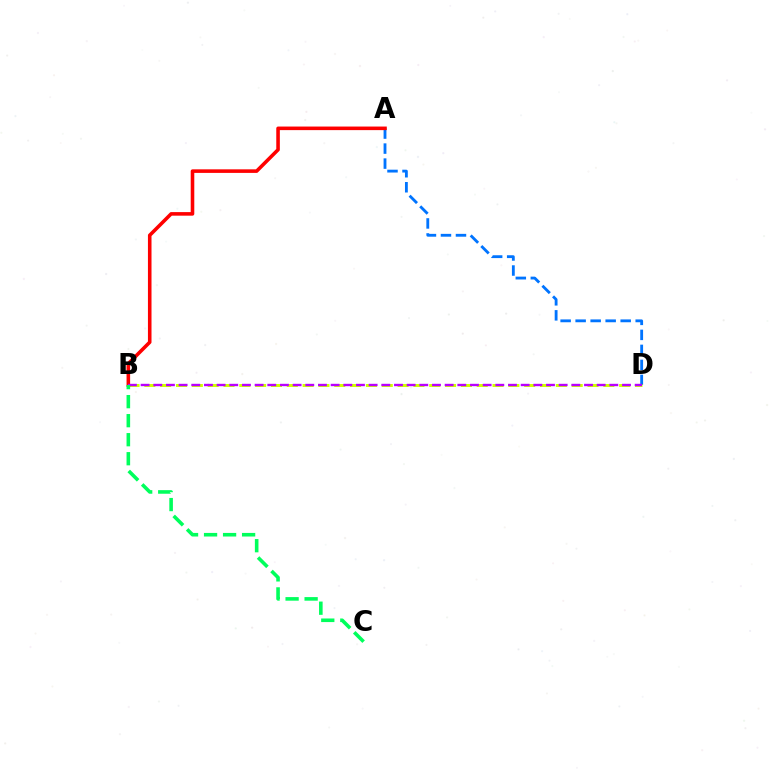{('A', 'D'): [{'color': '#0074ff', 'line_style': 'dashed', 'thickness': 2.04}], ('B', 'D'): [{'color': '#d1ff00', 'line_style': 'dashed', 'thickness': 2.15}, {'color': '#b900ff', 'line_style': 'dashed', 'thickness': 1.72}], ('A', 'B'): [{'color': '#ff0000', 'line_style': 'solid', 'thickness': 2.57}], ('B', 'C'): [{'color': '#00ff5c', 'line_style': 'dashed', 'thickness': 2.58}]}